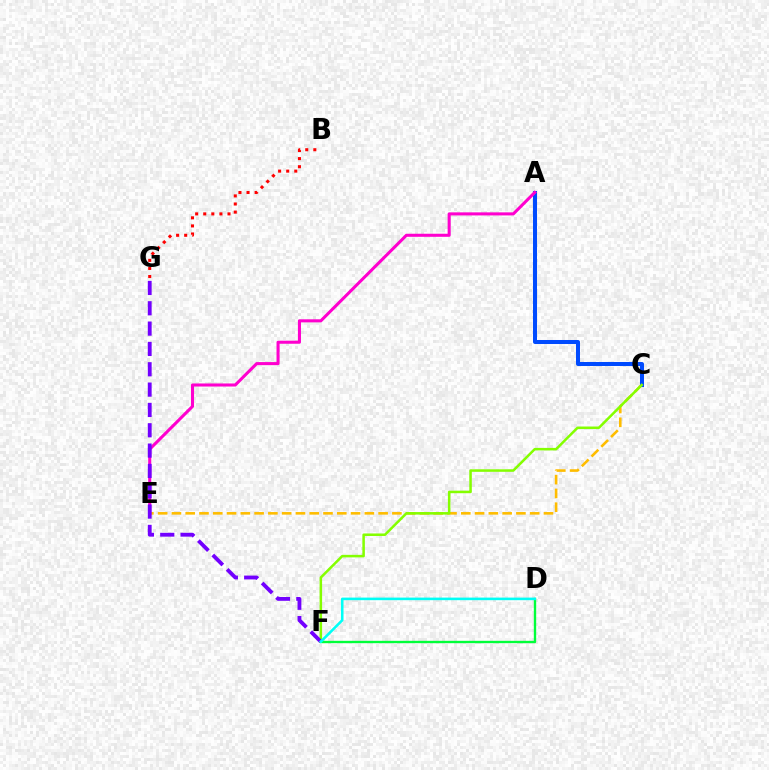{('C', 'E'): [{'color': '#ffbd00', 'line_style': 'dashed', 'thickness': 1.87}], ('A', 'C'): [{'color': '#004bff', 'line_style': 'solid', 'thickness': 2.89}], ('A', 'E'): [{'color': '#ff00cf', 'line_style': 'solid', 'thickness': 2.2}], ('B', 'G'): [{'color': '#ff0000', 'line_style': 'dotted', 'thickness': 2.2}], ('C', 'F'): [{'color': '#84ff00', 'line_style': 'solid', 'thickness': 1.82}], ('F', 'G'): [{'color': '#7200ff', 'line_style': 'dashed', 'thickness': 2.76}], ('D', 'F'): [{'color': '#00ff39', 'line_style': 'solid', 'thickness': 1.7}, {'color': '#00fff6', 'line_style': 'solid', 'thickness': 1.86}]}